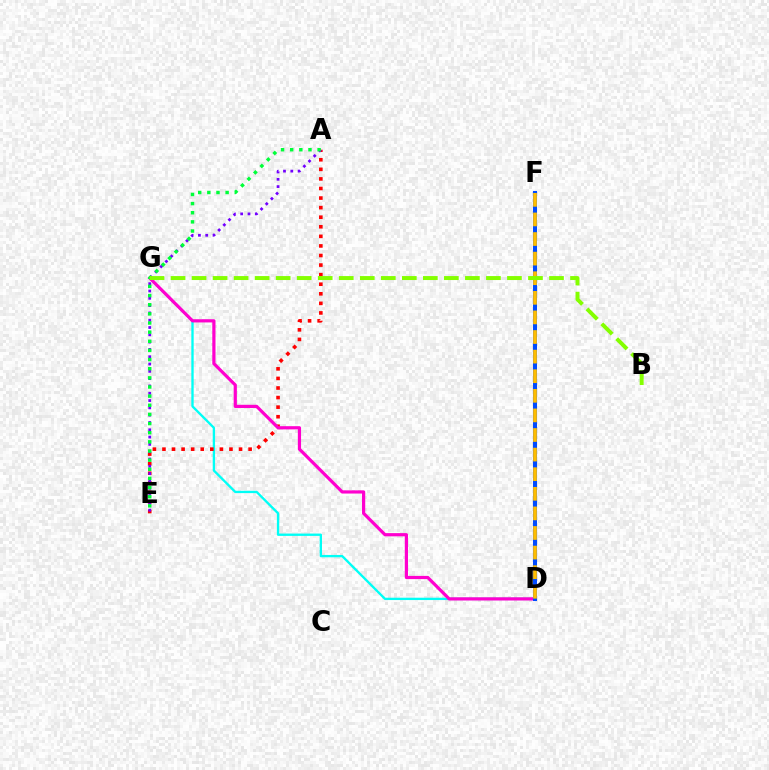{('D', 'G'): [{'color': '#00fff6', 'line_style': 'solid', 'thickness': 1.68}, {'color': '#ff00cf', 'line_style': 'solid', 'thickness': 2.3}], ('A', 'E'): [{'color': '#ff0000', 'line_style': 'dotted', 'thickness': 2.6}, {'color': '#7200ff', 'line_style': 'dotted', 'thickness': 1.98}, {'color': '#00ff39', 'line_style': 'dotted', 'thickness': 2.48}], ('D', 'F'): [{'color': '#004bff', 'line_style': 'solid', 'thickness': 2.92}, {'color': '#ffbd00', 'line_style': 'dashed', 'thickness': 2.66}], ('B', 'G'): [{'color': '#84ff00', 'line_style': 'dashed', 'thickness': 2.86}]}